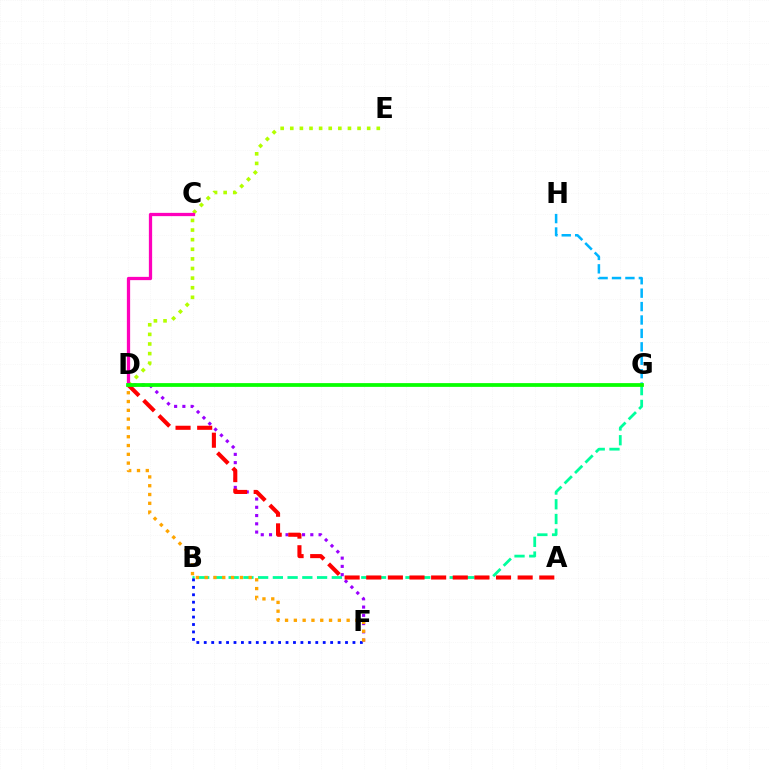{('G', 'H'): [{'color': '#00b5ff', 'line_style': 'dashed', 'thickness': 1.82}], ('B', 'G'): [{'color': '#00ff9d', 'line_style': 'dashed', 'thickness': 2.0}], ('D', 'E'): [{'color': '#b3ff00', 'line_style': 'dotted', 'thickness': 2.61}], ('C', 'D'): [{'color': '#ff00bd', 'line_style': 'solid', 'thickness': 2.35}], ('D', 'F'): [{'color': '#9b00ff', 'line_style': 'dotted', 'thickness': 2.24}, {'color': '#ffa500', 'line_style': 'dotted', 'thickness': 2.39}], ('A', 'D'): [{'color': '#ff0000', 'line_style': 'dashed', 'thickness': 2.94}], ('B', 'F'): [{'color': '#0010ff', 'line_style': 'dotted', 'thickness': 2.02}], ('D', 'G'): [{'color': '#08ff00', 'line_style': 'solid', 'thickness': 2.71}]}